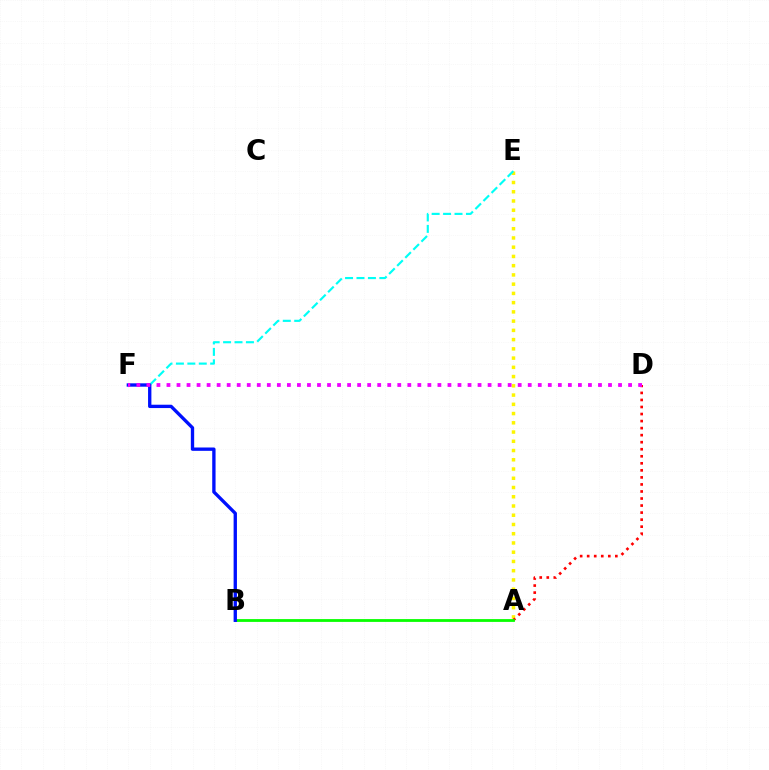{('A', 'E'): [{'color': '#fcf500', 'line_style': 'dotted', 'thickness': 2.51}], ('A', 'D'): [{'color': '#ff0000', 'line_style': 'dotted', 'thickness': 1.91}], ('E', 'F'): [{'color': '#00fff6', 'line_style': 'dashed', 'thickness': 1.55}], ('A', 'B'): [{'color': '#08ff00', 'line_style': 'solid', 'thickness': 2.02}], ('B', 'F'): [{'color': '#0010ff', 'line_style': 'solid', 'thickness': 2.4}], ('D', 'F'): [{'color': '#ee00ff', 'line_style': 'dotted', 'thickness': 2.73}]}